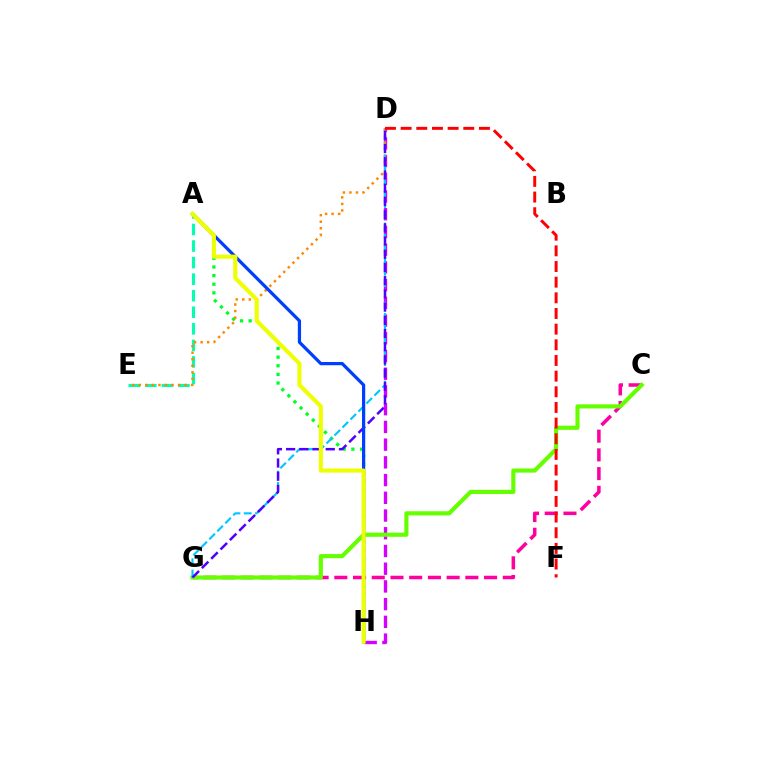{('C', 'G'): [{'color': '#ff00a0', 'line_style': 'dashed', 'thickness': 2.54}, {'color': '#66ff00', 'line_style': 'solid', 'thickness': 2.98}], ('D', 'H'): [{'color': '#d600ff', 'line_style': 'dashed', 'thickness': 2.41}], ('A', 'H'): [{'color': '#00ff27', 'line_style': 'dotted', 'thickness': 2.34}, {'color': '#003fff', 'line_style': 'solid', 'thickness': 2.33}, {'color': '#eeff00', 'line_style': 'solid', 'thickness': 2.94}], ('A', 'E'): [{'color': '#00ffaf', 'line_style': 'dashed', 'thickness': 2.25}], ('D', 'E'): [{'color': '#ff8800', 'line_style': 'dotted', 'thickness': 1.78}], ('D', 'G'): [{'color': '#00c7ff', 'line_style': 'dashed', 'thickness': 1.53}, {'color': '#4f00ff', 'line_style': 'dashed', 'thickness': 1.79}], ('D', 'F'): [{'color': '#ff0000', 'line_style': 'dashed', 'thickness': 2.13}]}